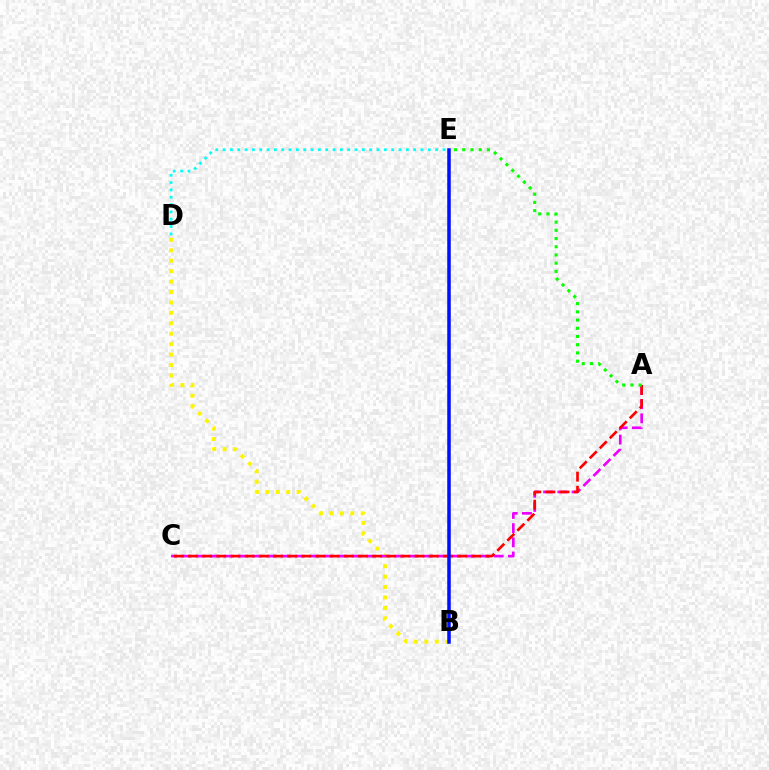{('B', 'D'): [{'color': '#fcf500', 'line_style': 'dotted', 'thickness': 2.83}], ('D', 'E'): [{'color': '#00fff6', 'line_style': 'dotted', 'thickness': 1.99}], ('A', 'C'): [{'color': '#ee00ff', 'line_style': 'dashed', 'thickness': 1.93}, {'color': '#ff0000', 'line_style': 'dashed', 'thickness': 1.92}], ('B', 'E'): [{'color': '#0010ff', 'line_style': 'solid', 'thickness': 2.53}], ('A', 'E'): [{'color': '#08ff00', 'line_style': 'dotted', 'thickness': 2.23}]}